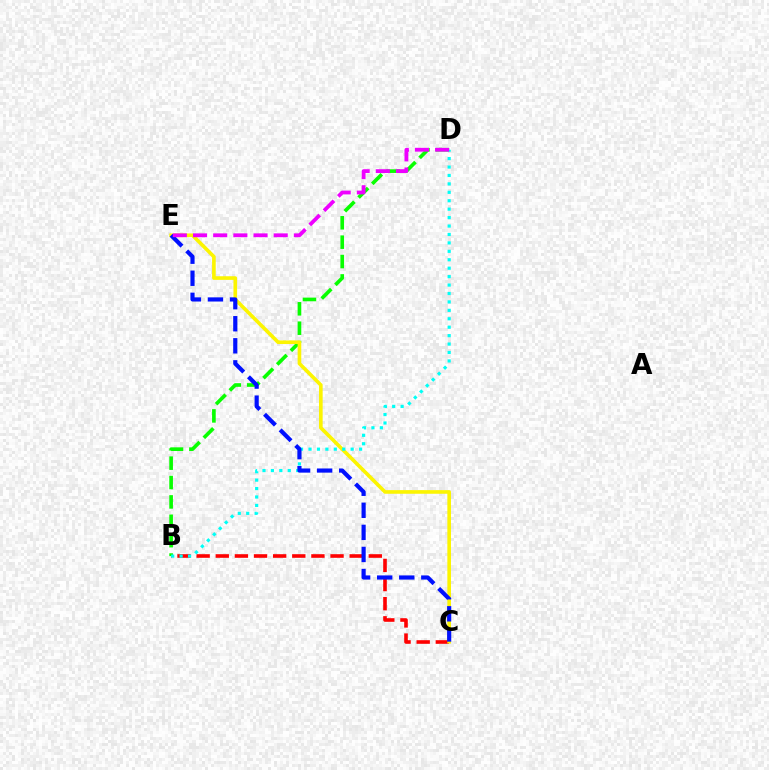{('B', 'C'): [{'color': '#ff0000', 'line_style': 'dashed', 'thickness': 2.6}], ('B', 'D'): [{'color': '#08ff00', 'line_style': 'dashed', 'thickness': 2.63}, {'color': '#00fff6', 'line_style': 'dotted', 'thickness': 2.29}], ('C', 'E'): [{'color': '#fcf500', 'line_style': 'solid', 'thickness': 2.62}, {'color': '#0010ff', 'line_style': 'dashed', 'thickness': 3.0}], ('D', 'E'): [{'color': '#ee00ff', 'line_style': 'dashed', 'thickness': 2.74}]}